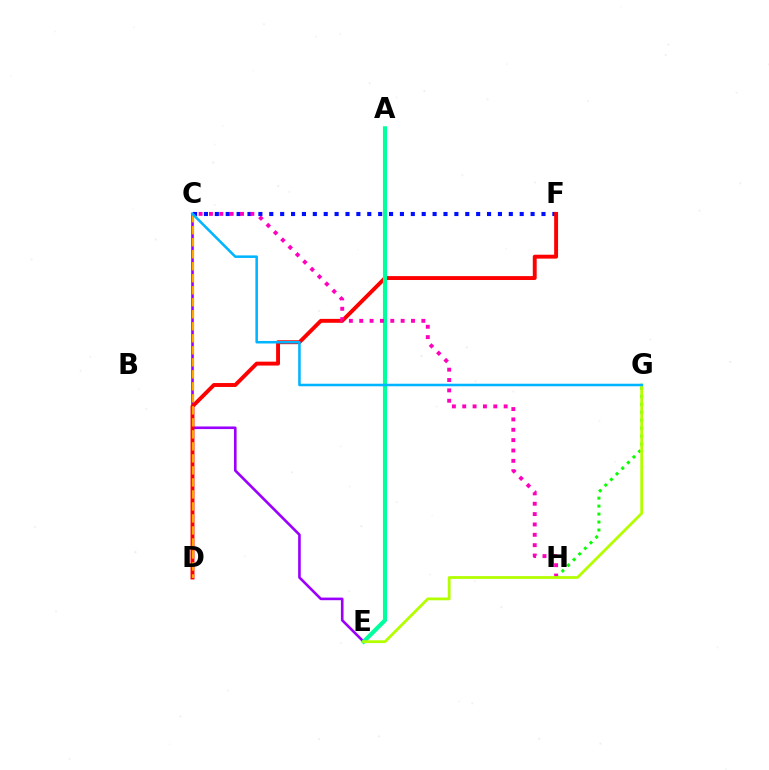{('G', 'H'): [{'color': '#08ff00', 'line_style': 'dotted', 'thickness': 2.16}], ('C', 'E'): [{'color': '#9b00ff', 'line_style': 'solid', 'thickness': 1.89}], ('C', 'F'): [{'color': '#0010ff', 'line_style': 'dotted', 'thickness': 2.96}], ('D', 'F'): [{'color': '#ff0000', 'line_style': 'solid', 'thickness': 2.81}], ('C', 'D'): [{'color': '#ffa500', 'line_style': 'dashed', 'thickness': 1.63}], ('A', 'E'): [{'color': '#00ff9d', 'line_style': 'solid', 'thickness': 2.97}], ('C', 'H'): [{'color': '#ff00bd', 'line_style': 'dotted', 'thickness': 2.81}], ('E', 'G'): [{'color': '#b3ff00', 'line_style': 'solid', 'thickness': 2.01}], ('C', 'G'): [{'color': '#00b5ff', 'line_style': 'solid', 'thickness': 1.83}]}